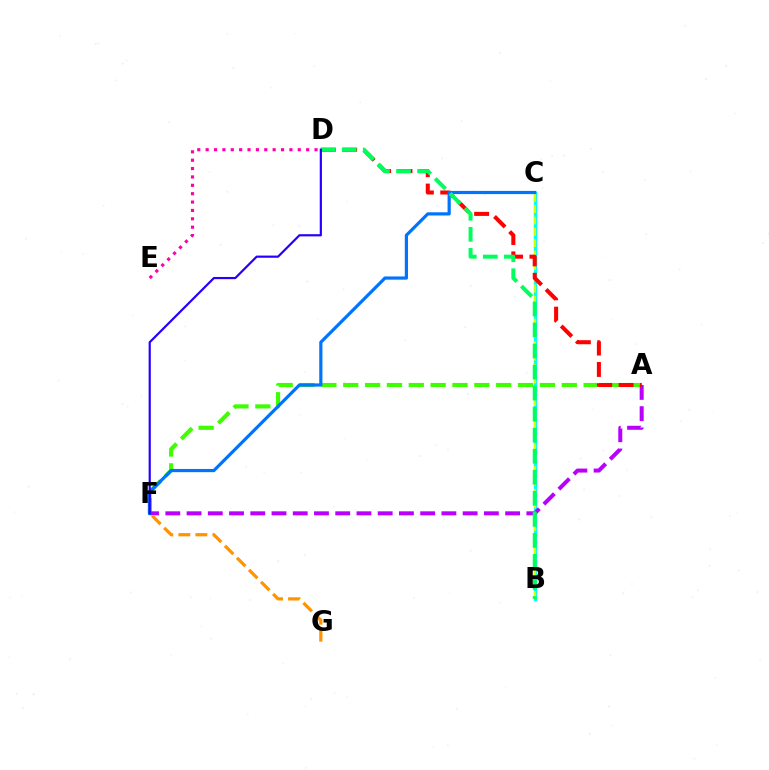{('B', 'C'): [{'color': '#00fff6', 'line_style': 'solid', 'thickness': 2.42}, {'color': '#d1ff00', 'line_style': 'dashed', 'thickness': 1.54}], ('A', 'F'): [{'color': '#3dff00', 'line_style': 'dashed', 'thickness': 2.97}, {'color': '#b900ff', 'line_style': 'dashed', 'thickness': 2.89}], ('A', 'D'): [{'color': '#ff0000', 'line_style': 'dashed', 'thickness': 2.9}], ('C', 'F'): [{'color': '#0074ff', 'line_style': 'solid', 'thickness': 2.3}], ('B', 'D'): [{'color': '#00ff5c', 'line_style': 'dashed', 'thickness': 2.86}], ('D', 'F'): [{'color': '#2500ff', 'line_style': 'solid', 'thickness': 1.57}], ('D', 'E'): [{'color': '#ff00ac', 'line_style': 'dotted', 'thickness': 2.28}], ('F', 'G'): [{'color': '#ff9400', 'line_style': 'dashed', 'thickness': 2.31}]}